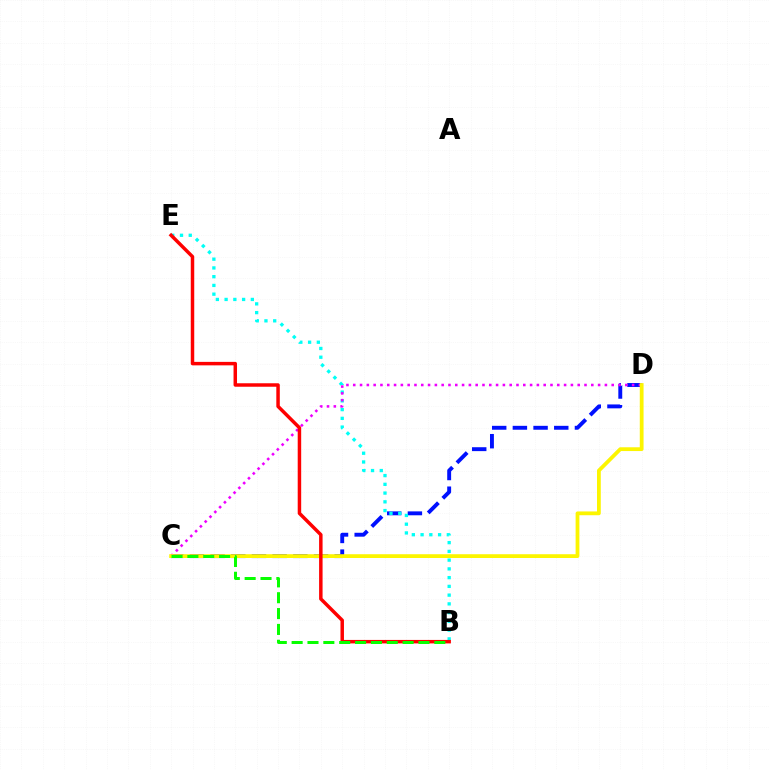{('C', 'D'): [{'color': '#0010ff', 'line_style': 'dashed', 'thickness': 2.81}, {'color': '#ee00ff', 'line_style': 'dotted', 'thickness': 1.85}, {'color': '#fcf500', 'line_style': 'solid', 'thickness': 2.72}], ('B', 'E'): [{'color': '#00fff6', 'line_style': 'dotted', 'thickness': 2.38}, {'color': '#ff0000', 'line_style': 'solid', 'thickness': 2.5}], ('B', 'C'): [{'color': '#08ff00', 'line_style': 'dashed', 'thickness': 2.15}]}